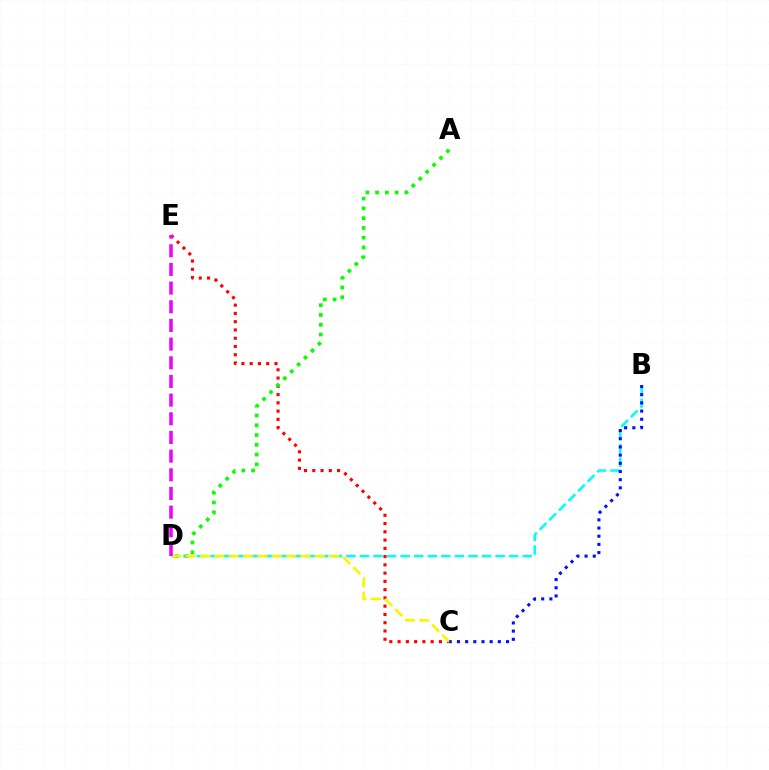{('B', 'D'): [{'color': '#00fff6', 'line_style': 'dashed', 'thickness': 1.84}], ('C', 'E'): [{'color': '#ff0000', 'line_style': 'dotted', 'thickness': 2.25}], ('A', 'D'): [{'color': '#08ff00', 'line_style': 'dotted', 'thickness': 2.66}], ('C', 'D'): [{'color': '#fcf500', 'line_style': 'dashed', 'thickness': 1.95}], ('D', 'E'): [{'color': '#ee00ff', 'line_style': 'dashed', 'thickness': 2.54}], ('B', 'C'): [{'color': '#0010ff', 'line_style': 'dotted', 'thickness': 2.22}]}